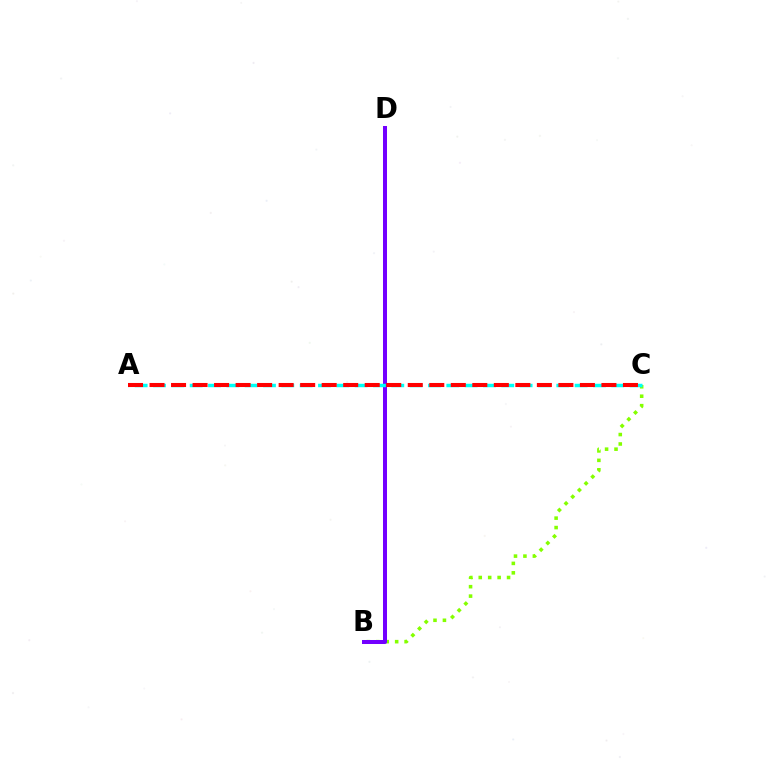{('B', 'C'): [{'color': '#84ff00', 'line_style': 'dotted', 'thickness': 2.56}], ('B', 'D'): [{'color': '#7200ff', 'line_style': 'solid', 'thickness': 2.89}], ('A', 'C'): [{'color': '#00fff6', 'line_style': 'dashed', 'thickness': 2.49}, {'color': '#ff0000', 'line_style': 'dashed', 'thickness': 2.92}]}